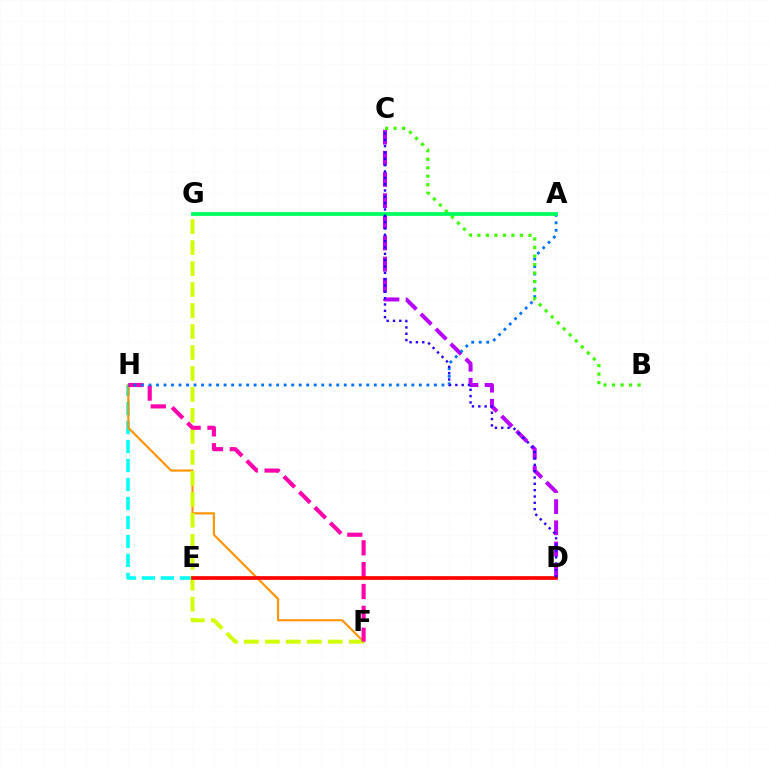{('C', 'D'): [{'color': '#b900ff', 'line_style': 'dashed', 'thickness': 2.87}, {'color': '#2500ff', 'line_style': 'dotted', 'thickness': 1.72}], ('E', 'H'): [{'color': '#00fff6', 'line_style': 'dashed', 'thickness': 2.58}], ('F', 'H'): [{'color': '#ff9400', 'line_style': 'solid', 'thickness': 1.54}, {'color': '#ff00ac', 'line_style': 'dashed', 'thickness': 2.97}], ('F', 'G'): [{'color': '#d1ff00', 'line_style': 'dashed', 'thickness': 2.85}], ('A', 'H'): [{'color': '#0074ff', 'line_style': 'dotted', 'thickness': 2.04}], ('B', 'C'): [{'color': '#3dff00', 'line_style': 'dotted', 'thickness': 2.31}], ('D', 'E'): [{'color': '#ff0000', 'line_style': 'solid', 'thickness': 2.66}], ('A', 'G'): [{'color': '#00ff5c', 'line_style': 'solid', 'thickness': 2.72}]}